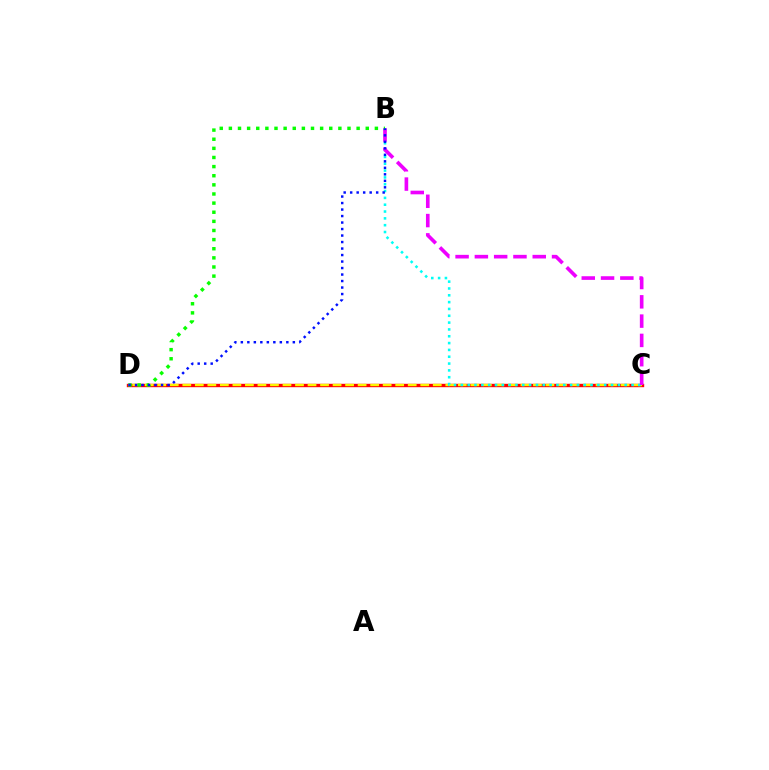{('C', 'D'): [{'color': '#ff0000', 'line_style': 'solid', 'thickness': 2.44}, {'color': '#fcf500', 'line_style': 'dashed', 'thickness': 1.7}], ('B', 'C'): [{'color': '#00fff6', 'line_style': 'dotted', 'thickness': 1.85}, {'color': '#ee00ff', 'line_style': 'dashed', 'thickness': 2.62}], ('B', 'D'): [{'color': '#08ff00', 'line_style': 'dotted', 'thickness': 2.48}, {'color': '#0010ff', 'line_style': 'dotted', 'thickness': 1.77}]}